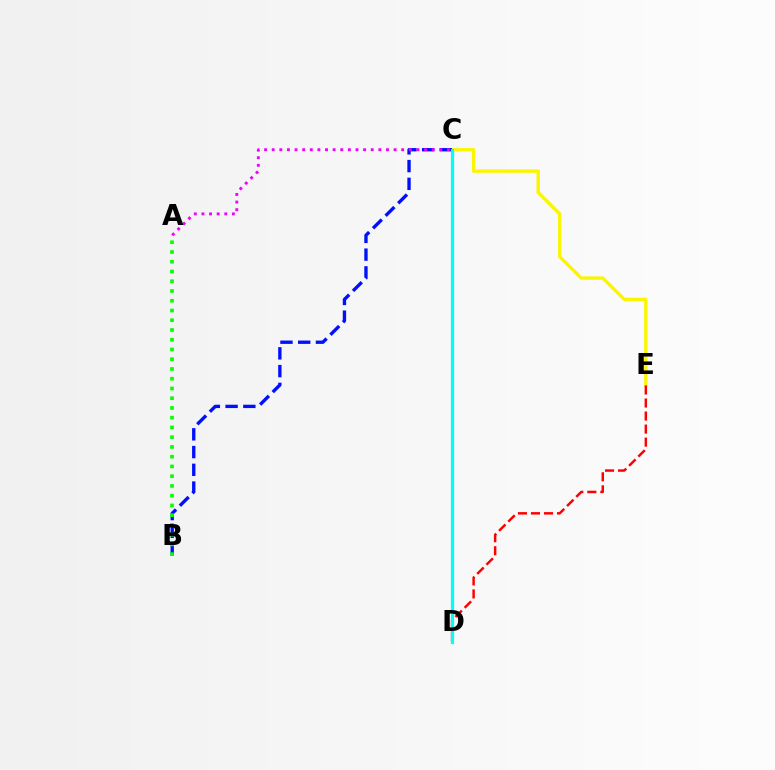{('C', 'E'): [{'color': '#fcf500', 'line_style': 'solid', 'thickness': 2.41}], ('B', 'C'): [{'color': '#0010ff', 'line_style': 'dashed', 'thickness': 2.41}], ('A', 'B'): [{'color': '#08ff00', 'line_style': 'dotted', 'thickness': 2.65}], ('D', 'E'): [{'color': '#ff0000', 'line_style': 'dashed', 'thickness': 1.77}], ('A', 'C'): [{'color': '#ee00ff', 'line_style': 'dotted', 'thickness': 2.07}], ('C', 'D'): [{'color': '#00fff6', 'line_style': 'solid', 'thickness': 2.31}]}